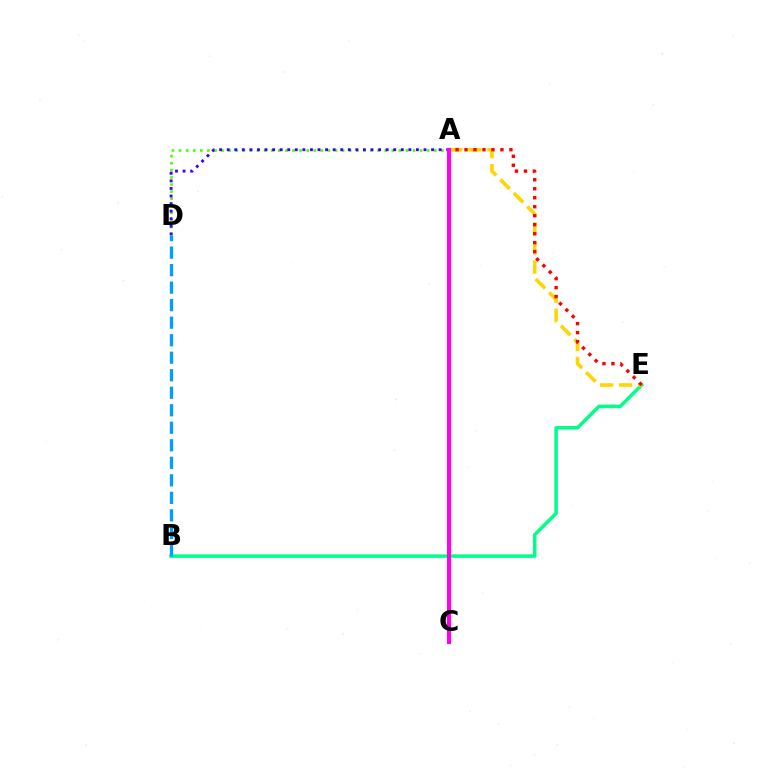{('A', 'D'): [{'color': '#4fff00', 'line_style': 'dotted', 'thickness': 1.93}, {'color': '#3700ff', 'line_style': 'dotted', 'thickness': 2.06}], ('B', 'E'): [{'color': '#00ff86', 'line_style': 'solid', 'thickness': 2.52}], ('B', 'D'): [{'color': '#009eff', 'line_style': 'dashed', 'thickness': 2.38}], ('A', 'E'): [{'color': '#ffd500', 'line_style': 'dashed', 'thickness': 2.58}, {'color': '#ff0000', 'line_style': 'dotted', 'thickness': 2.44}], ('A', 'C'): [{'color': '#ff00ed', 'line_style': 'solid', 'thickness': 2.96}]}